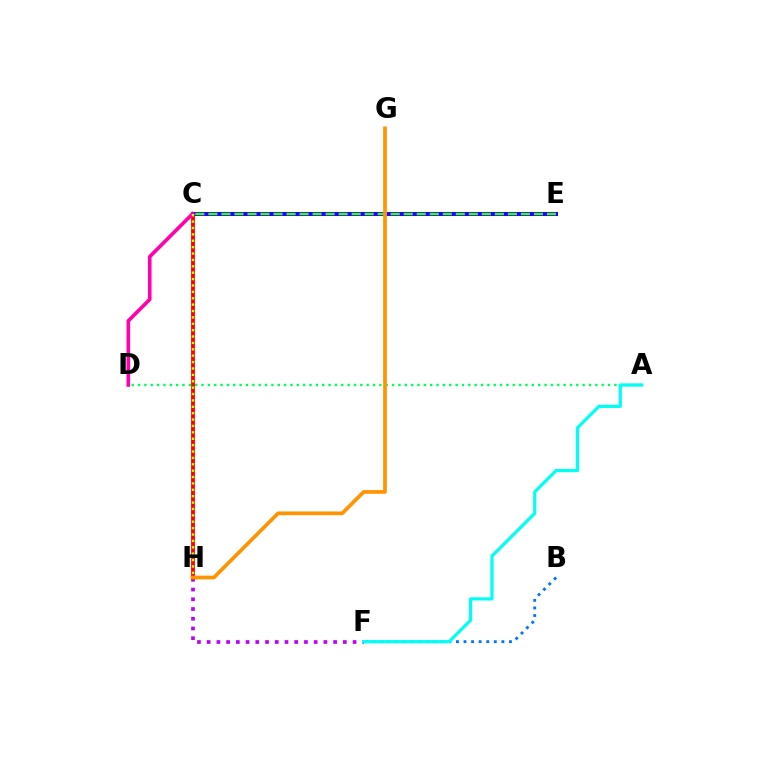{('B', 'F'): [{'color': '#0074ff', 'line_style': 'dotted', 'thickness': 2.06}], ('F', 'H'): [{'color': '#b900ff', 'line_style': 'dotted', 'thickness': 2.64}], ('C', 'H'): [{'color': '#ff0000', 'line_style': 'solid', 'thickness': 2.76}, {'color': '#d1ff00', 'line_style': 'dotted', 'thickness': 1.74}], ('A', 'D'): [{'color': '#00ff5c', 'line_style': 'dotted', 'thickness': 1.73}], ('C', 'E'): [{'color': '#2500ff', 'line_style': 'solid', 'thickness': 2.91}, {'color': '#3dff00', 'line_style': 'dashed', 'thickness': 1.77}], ('A', 'F'): [{'color': '#00fff6', 'line_style': 'solid', 'thickness': 2.31}], ('C', 'D'): [{'color': '#ff00ac', 'line_style': 'solid', 'thickness': 2.62}], ('G', 'H'): [{'color': '#ff9400', 'line_style': 'solid', 'thickness': 2.67}]}